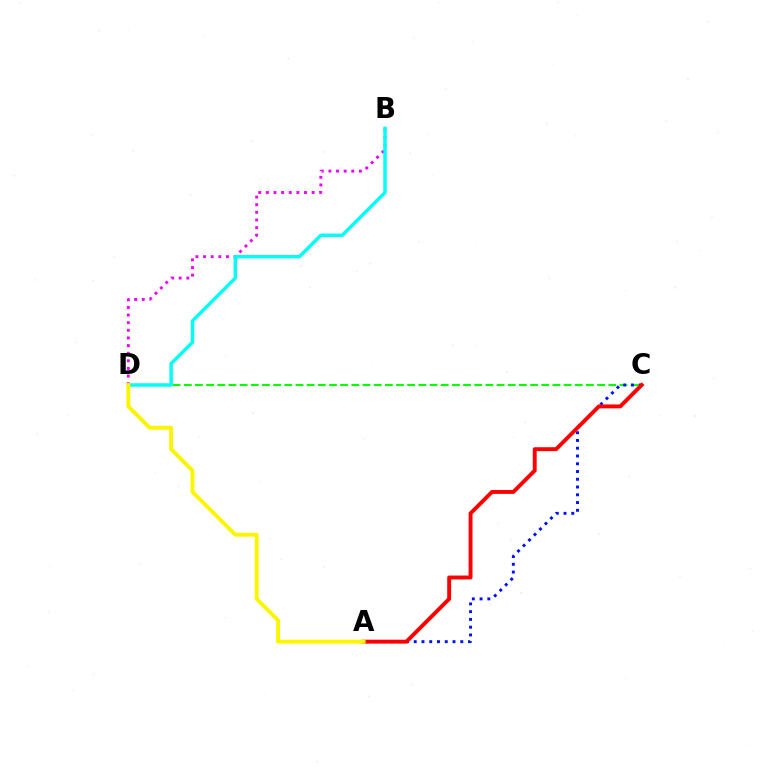{('C', 'D'): [{'color': '#08ff00', 'line_style': 'dashed', 'thickness': 1.52}], ('A', 'C'): [{'color': '#0010ff', 'line_style': 'dotted', 'thickness': 2.11}, {'color': '#ff0000', 'line_style': 'solid', 'thickness': 2.81}], ('B', 'D'): [{'color': '#ee00ff', 'line_style': 'dotted', 'thickness': 2.07}, {'color': '#00fff6', 'line_style': 'solid', 'thickness': 2.47}], ('A', 'D'): [{'color': '#fcf500', 'line_style': 'solid', 'thickness': 2.82}]}